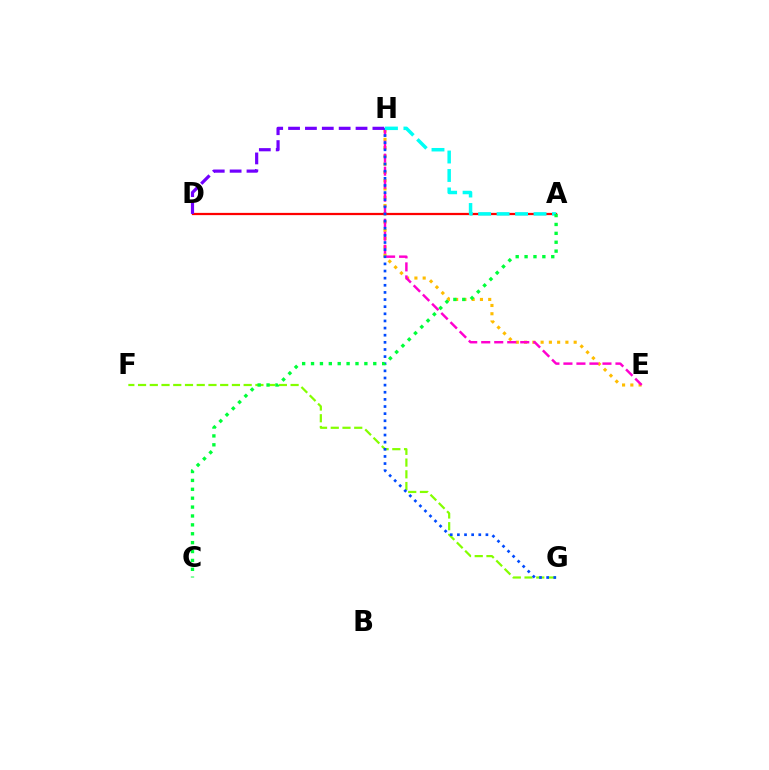{('F', 'G'): [{'color': '#84ff00', 'line_style': 'dashed', 'thickness': 1.59}], ('E', 'H'): [{'color': '#ffbd00', 'line_style': 'dotted', 'thickness': 2.25}, {'color': '#ff00cf', 'line_style': 'dashed', 'thickness': 1.77}], ('A', 'D'): [{'color': '#ff0000', 'line_style': 'solid', 'thickness': 1.61}], ('D', 'H'): [{'color': '#7200ff', 'line_style': 'dashed', 'thickness': 2.29}], ('G', 'H'): [{'color': '#004bff', 'line_style': 'dotted', 'thickness': 1.94}], ('A', 'H'): [{'color': '#00fff6', 'line_style': 'dashed', 'thickness': 2.51}], ('A', 'C'): [{'color': '#00ff39', 'line_style': 'dotted', 'thickness': 2.42}]}